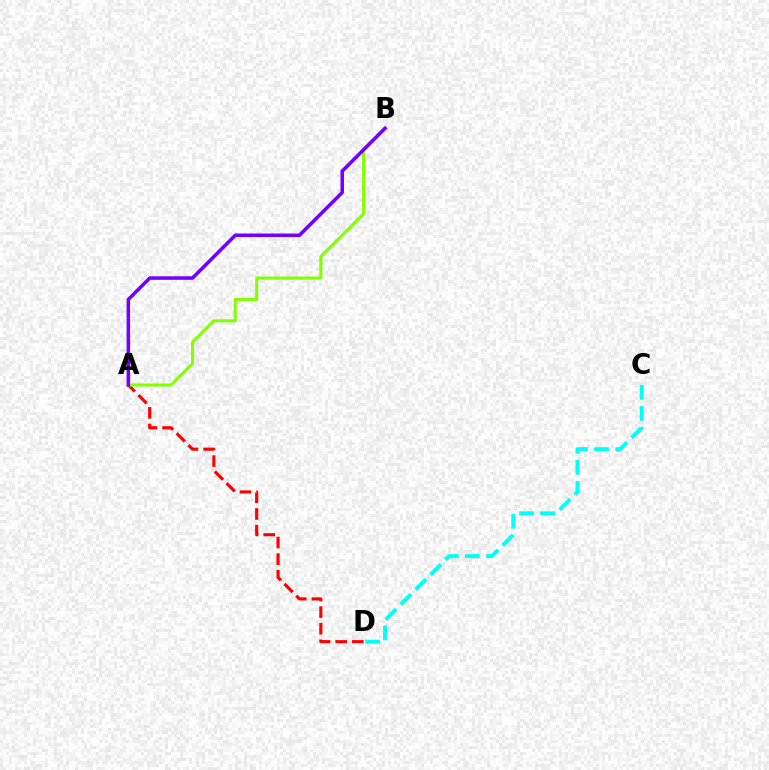{('A', 'D'): [{'color': '#ff0000', 'line_style': 'dashed', 'thickness': 2.26}], ('A', 'B'): [{'color': '#84ff00', 'line_style': 'solid', 'thickness': 2.2}, {'color': '#7200ff', 'line_style': 'solid', 'thickness': 2.54}], ('C', 'D'): [{'color': '#00fff6', 'line_style': 'dashed', 'thickness': 2.87}]}